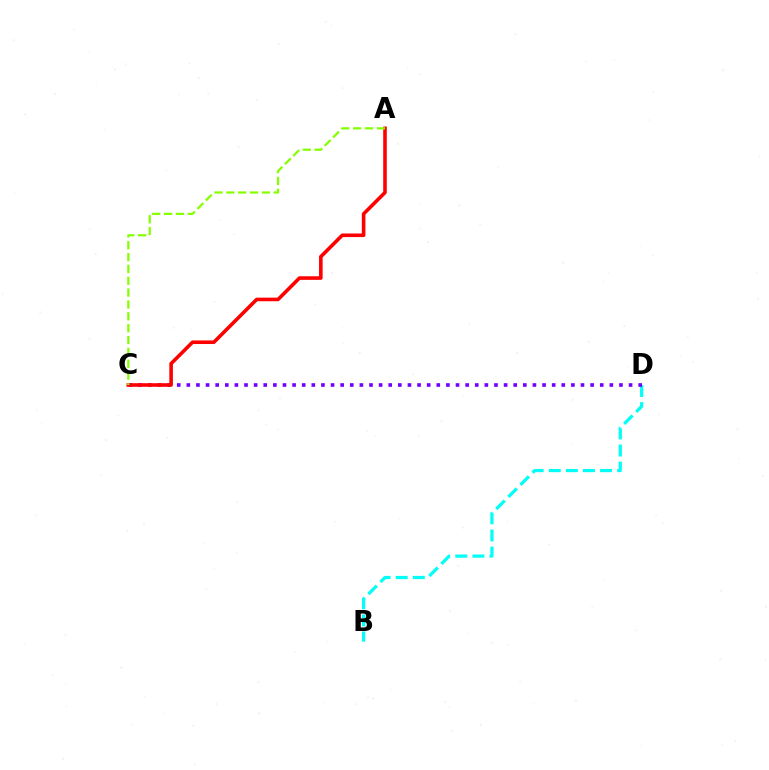{('B', 'D'): [{'color': '#00fff6', 'line_style': 'dashed', 'thickness': 2.32}], ('C', 'D'): [{'color': '#7200ff', 'line_style': 'dotted', 'thickness': 2.61}], ('A', 'C'): [{'color': '#ff0000', 'line_style': 'solid', 'thickness': 2.59}, {'color': '#84ff00', 'line_style': 'dashed', 'thickness': 1.61}]}